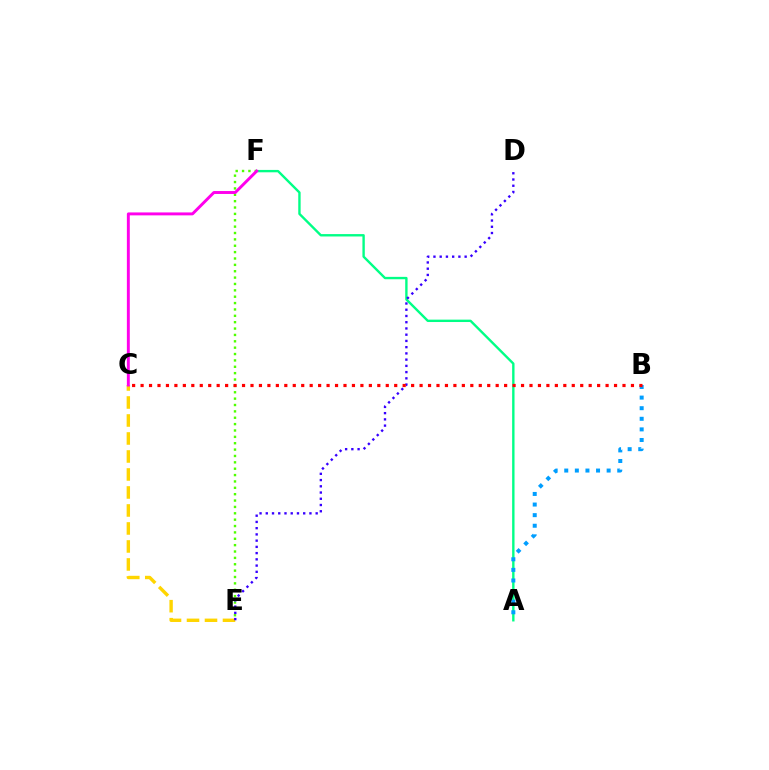{('A', 'F'): [{'color': '#00ff86', 'line_style': 'solid', 'thickness': 1.72}], ('A', 'B'): [{'color': '#009eff', 'line_style': 'dotted', 'thickness': 2.88}], ('E', 'F'): [{'color': '#4fff00', 'line_style': 'dotted', 'thickness': 1.73}], ('C', 'E'): [{'color': '#ffd500', 'line_style': 'dashed', 'thickness': 2.44}], ('D', 'E'): [{'color': '#3700ff', 'line_style': 'dotted', 'thickness': 1.69}], ('B', 'C'): [{'color': '#ff0000', 'line_style': 'dotted', 'thickness': 2.3}], ('C', 'F'): [{'color': '#ff00ed', 'line_style': 'solid', 'thickness': 2.11}]}